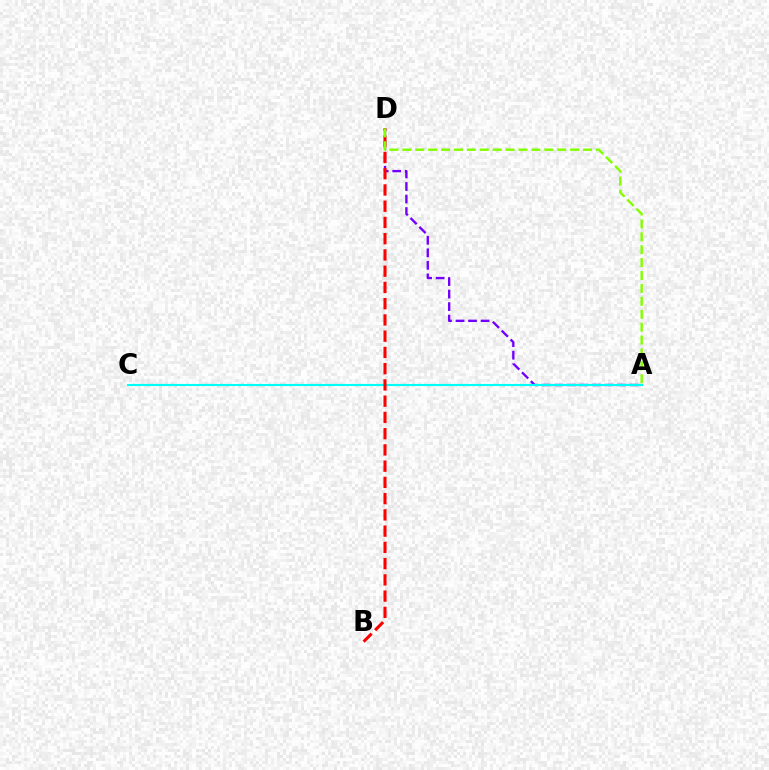{('A', 'D'): [{'color': '#7200ff', 'line_style': 'dashed', 'thickness': 1.7}, {'color': '#84ff00', 'line_style': 'dashed', 'thickness': 1.75}], ('A', 'C'): [{'color': '#00fff6', 'line_style': 'solid', 'thickness': 1.54}], ('B', 'D'): [{'color': '#ff0000', 'line_style': 'dashed', 'thickness': 2.21}]}